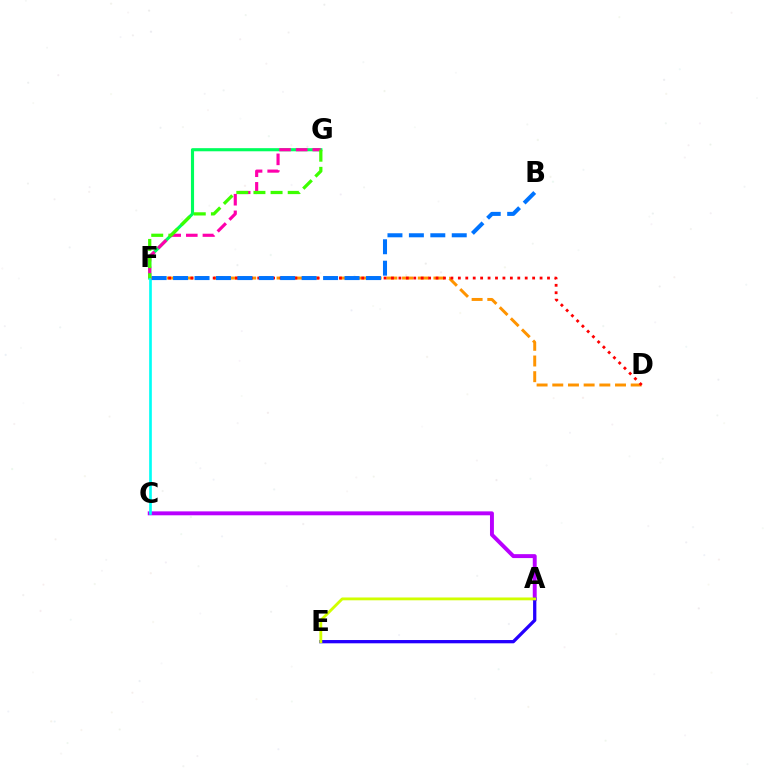{('A', 'C'): [{'color': '#b900ff', 'line_style': 'solid', 'thickness': 2.82}], ('A', 'E'): [{'color': '#2500ff', 'line_style': 'solid', 'thickness': 2.36}, {'color': '#d1ff00', 'line_style': 'solid', 'thickness': 2.03}], ('F', 'G'): [{'color': '#00ff5c', 'line_style': 'solid', 'thickness': 2.25}, {'color': '#ff00ac', 'line_style': 'dashed', 'thickness': 2.26}, {'color': '#3dff00', 'line_style': 'dashed', 'thickness': 2.33}], ('C', 'F'): [{'color': '#00fff6', 'line_style': 'solid', 'thickness': 1.92}], ('D', 'F'): [{'color': '#ff9400', 'line_style': 'dashed', 'thickness': 2.13}, {'color': '#ff0000', 'line_style': 'dotted', 'thickness': 2.02}], ('B', 'F'): [{'color': '#0074ff', 'line_style': 'dashed', 'thickness': 2.91}]}